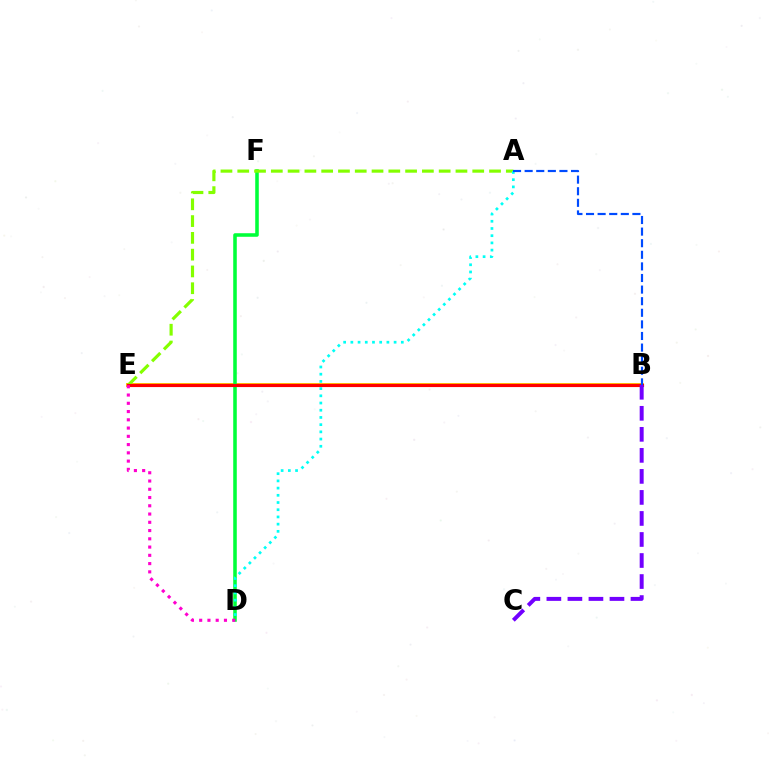{('B', 'E'): [{'color': '#ffbd00', 'line_style': 'solid', 'thickness': 2.81}, {'color': '#ff0000', 'line_style': 'solid', 'thickness': 2.26}], ('D', 'F'): [{'color': '#00ff39', 'line_style': 'solid', 'thickness': 2.56}], ('A', 'E'): [{'color': '#84ff00', 'line_style': 'dashed', 'thickness': 2.28}], ('D', 'E'): [{'color': '#ff00cf', 'line_style': 'dotted', 'thickness': 2.24}], ('B', 'C'): [{'color': '#7200ff', 'line_style': 'dashed', 'thickness': 2.86}], ('A', 'D'): [{'color': '#00fff6', 'line_style': 'dotted', 'thickness': 1.96}], ('A', 'B'): [{'color': '#004bff', 'line_style': 'dashed', 'thickness': 1.58}]}